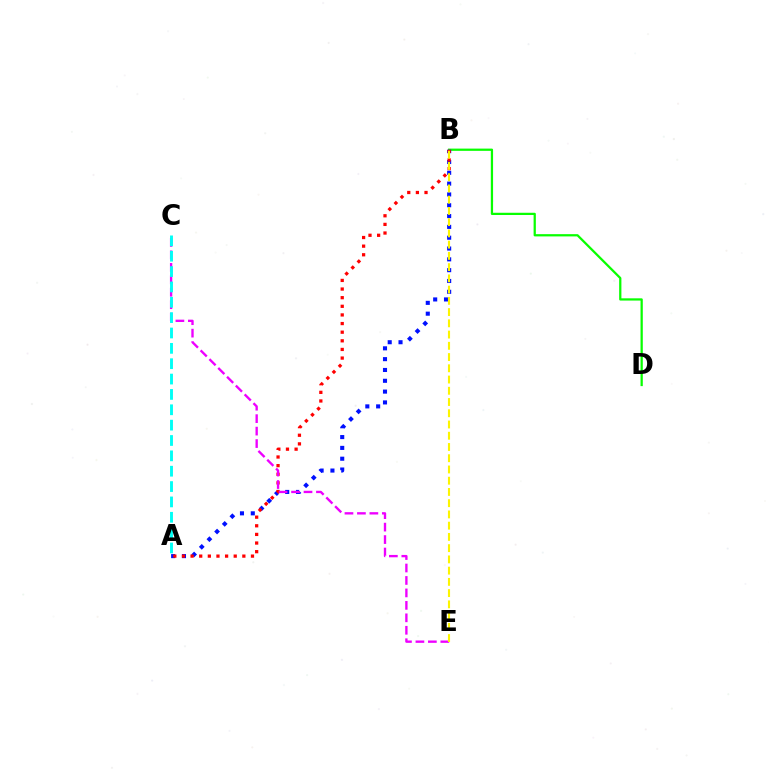{('B', 'D'): [{'color': '#08ff00', 'line_style': 'solid', 'thickness': 1.62}], ('A', 'B'): [{'color': '#0010ff', 'line_style': 'dotted', 'thickness': 2.94}, {'color': '#ff0000', 'line_style': 'dotted', 'thickness': 2.34}], ('C', 'E'): [{'color': '#ee00ff', 'line_style': 'dashed', 'thickness': 1.69}], ('B', 'E'): [{'color': '#fcf500', 'line_style': 'dashed', 'thickness': 1.53}], ('A', 'C'): [{'color': '#00fff6', 'line_style': 'dashed', 'thickness': 2.09}]}